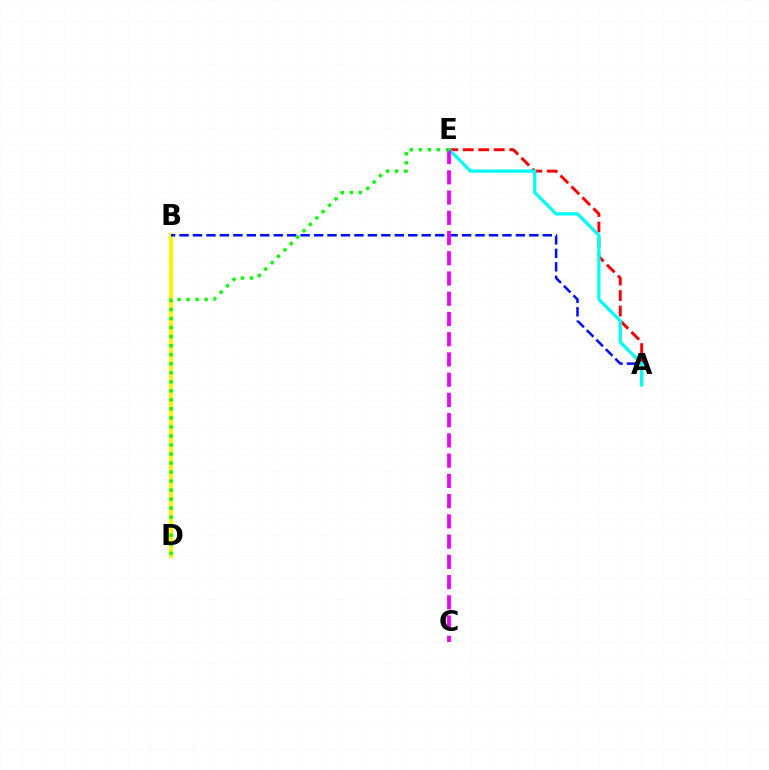{('B', 'D'): [{'color': '#fcf500', 'line_style': 'solid', 'thickness': 2.93}], ('A', 'E'): [{'color': '#ff0000', 'line_style': 'dashed', 'thickness': 2.1}, {'color': '#00fff6', 'line_style': 'solid', 'thickness': 2.35}], ('A', 'B'): [{'color': '#0010ff', 'line_style': 'dashed', 'thickness': 1.83}], ('C', 'E'): [{'color': '#ee00ff', 'line_style': 'dashed', 'thickness': 2.75}], ('D', 'E'): [{'color': '#08ff00', 'line_style': 'dotted', 'thickness': 2.45}]}